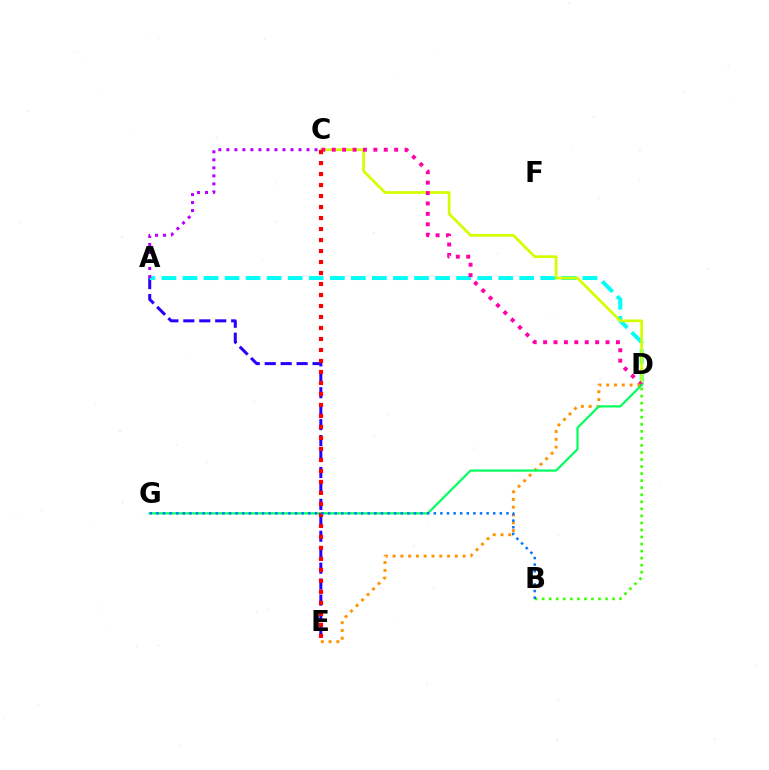{('A', 'E'): [{'color': '#2500ff', 'line_style': 'dashed', 'thickness': 2.17}], ('A', 'D'): [{'color': '#00fff6', 'line_style': 'dashed', 'thickness': 2.86}], ('C', 'D'): [{'color': '#d1ff00', 'line_style': 'solid', 'thickness': 1.97}, {'color': '#ff00ac', 'line_style': 'dotted', 'thickness': 2.83}], ('D', 'E'): [{'color': '#ff9400', 'line_style': 'dotted', 'thickness': 2.11}], ('B', 'D'): [{'color': '#3dff00', 'line_style': 'dotted', 'thickness': 1.91}], ('A', 'C'): [{'color': '#b900ff', 'line_style': 'dotted', 'thickness': 2.18}], ('D', 'G'): [{'color': '#00ff5c', 'line_style': 'solid', 'thickness': 1.58}], ('C', 'E'): [{'color': '#ff0000', 'line_style': 'dotted', 'thickness': 2.99}], ('B', 'G'): [{'color': '#0074ff', 'line_style': 'dotted', 'thickness': 1.79}]}